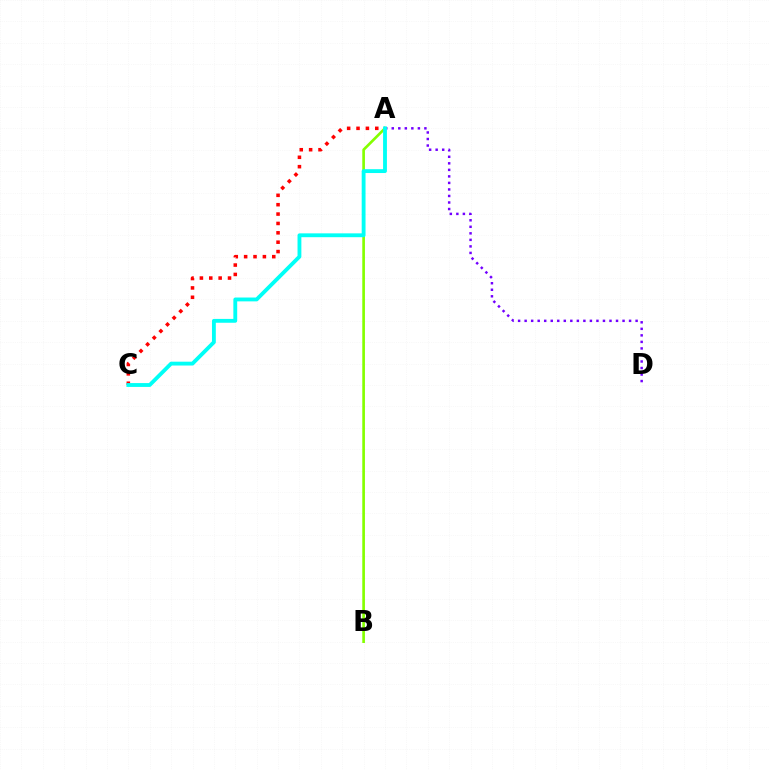{('A', 'D'): [{'color': '#7200ff', 'line_style': 'dotted', 'thickness': 1.77}], ('A', 'B'): [{'color': '#84ff00', 'line_style': 'solid', 'thickness': 1.91}], ('A', 'C'): [{'color': '#ff0000', 'line_style': 'dotted', 'thickness': 2.55}, {'color': '#00fff6', 'line_style': 'solid', 'thickness': 2.77}]}